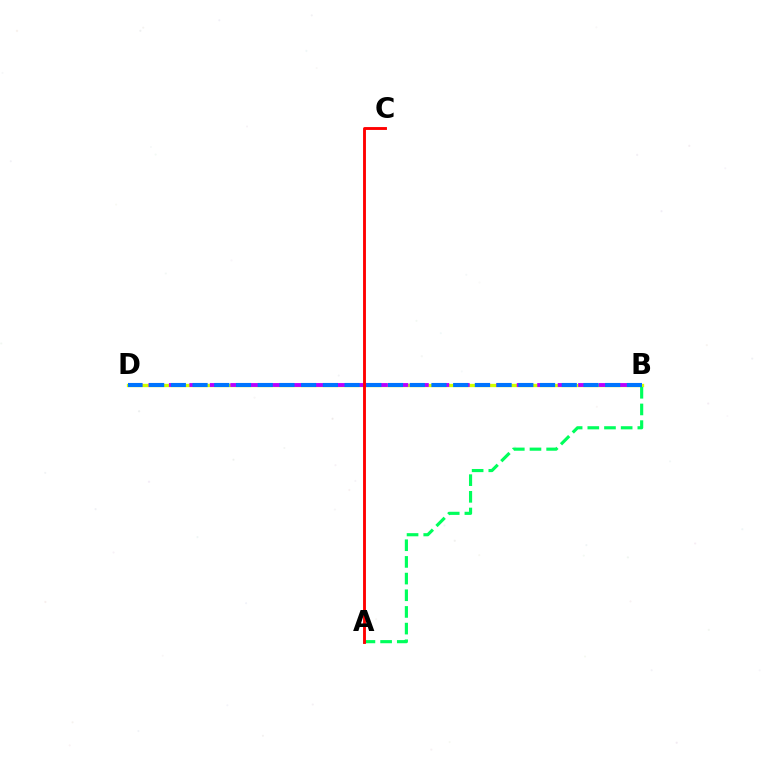{('B', 'D'): [{'color': '#d1ff00', 'line_style': 'solid', 'thickness': 2.39}, {'color': '#b900ff', 'line_style': 'dashed', 'thickness': 2.78}, {'color': '#0074ff', 'line_style': 'dashed', 'thickness': 2.95}], ('A', 'B'): [{'color': '#00ff5c', 'line_style': 'dashed', 'thickness': 2.27}], ('A', 'C'): [{'color': '#ff0000', 'line_style': 'solid', 'thickness': 2.07}]}